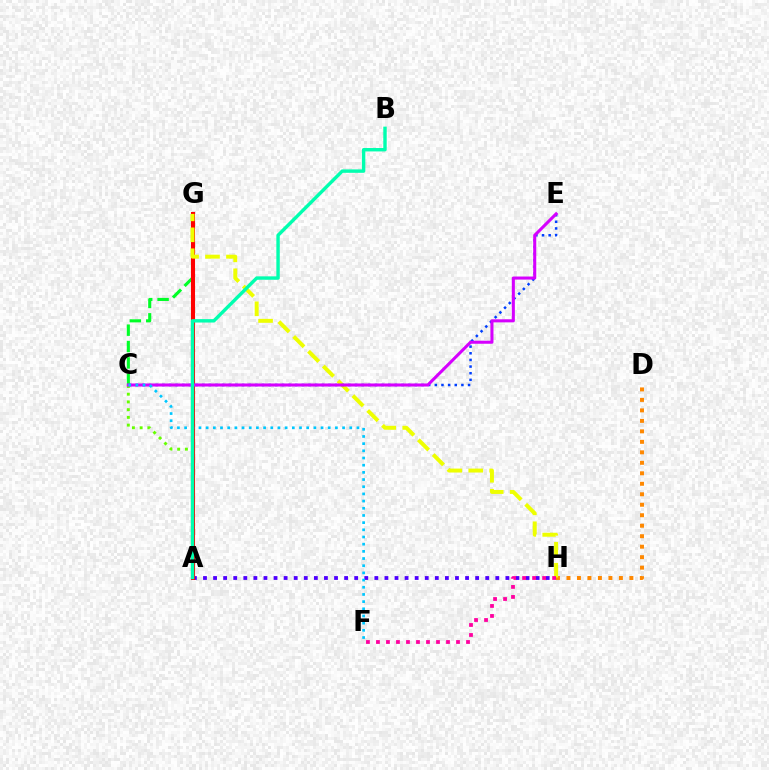{('C', 'G'): [{'color': '#00ff27', 'line_style': 'dashed', 'thickness': 2.22}], ('D', 'H'): [{'color': '#ff8800', 'line_style': 'dotted', 'thickness': 2.85}], ('A', 'H'): [{'color': '#4f00ff', 'line_style': 'dotted', 'thickness': 2.74}], ('A', 'G'): [{'color': '#ff0000', 'line_style': 'solid', 'thickness': 2.93}], ('G', 'H'): [{'color': '#eeff00', 'line_style': 'dashed', 'thickness': 2.84}], ('C', 'E'): [{'color': '#003fff', 'line_style': 'dotted', 'thickness': 1.81}, {'color': '#d600ff', 'line_style': 'solid', 'thickness': 2.2}], ('A', 'C'): [{'color': '#66ff00', 'line_style': 'dotted', 'thickness': 2.1}], ('F', 'H'): [{'color': '#ff00a0', 'line_style': 'dotted', 'thickness': 2.72}], ('C', 'F'): [{'color': '#00c7ff', 'line_style': 'dotted', 'thickness': 1.95}], ('A', 'B'): [{'color': '#00ffaf', 'line_style': 'solid', 'thickness': 2.46}]}